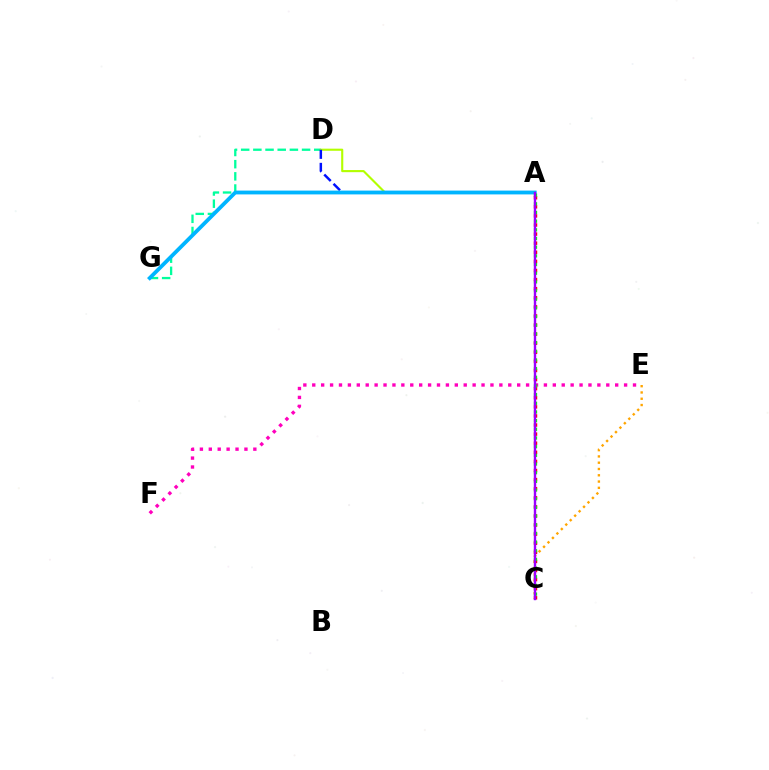{('D', 'G'): [{'color': '#00ff9d', 'line_style': 'dashed', 'thickness': 1.65}], ('A', 'D'): [{'color': '#b3ff00', 'line_style': 'solid', 'thickness': 1.53}, {'color': '#0010ff', 'line_style': 'dashed', 'thickness': 1.78}], ('C', 'E'): [{'color': '#ffa500', 'line_style': 'dotted', 'thickness': 1.71}], ('E', 'F'): [{'color': '#ff00bd', 'line_style': 'dotted', 'thickness': 2.42}], ('A', 'C'): [{'color': '#ff0000', 'line_style': 'dotted', 'thickness': 2.47}, {'color': '#08ff00', 'line_style': 'dotted', 'thickness': 2.36}, {'color': '#9b00ff', 'line_style': 'solid', 'thickness': 1.73}], ('A', 'G'): [{'color': '#00b5ff', 'line_style': 'solid', 'thickness': 2.75}]}